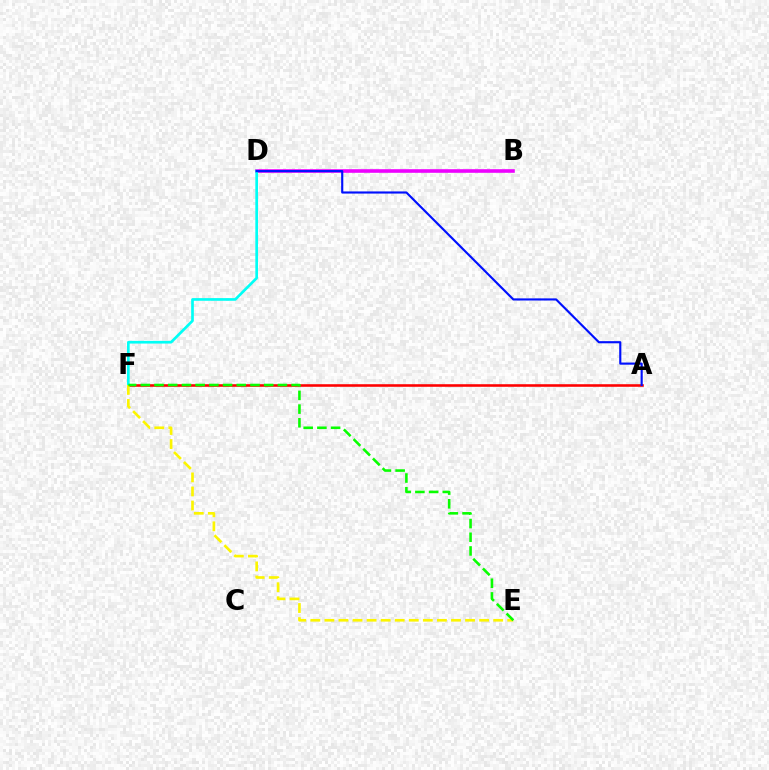{('B', 'D'): [{'color': '#ee00ff', 'line_style': 'solid', 'thickness': 2.59}], ('A', 'F'): [{'color': '#ff0000', 'line_style': 'solid', 'thickness': 1.86}], ('D', 'F'): [{'color': '#00fff6', 'line_style': 'solid', 'thickness': 1.93}], ('A', 'D'): [{'color': '#0010ff', 'line_style': 'solid', 'thickness': 1.54}], ('E', 'F'): [{'color': '#fcf500', 'line_style': 'dashed', 'thickness': 1.91}, {'color': '#08ff00', 'line_style': 'dashed', 'thickness': 1.86}]}